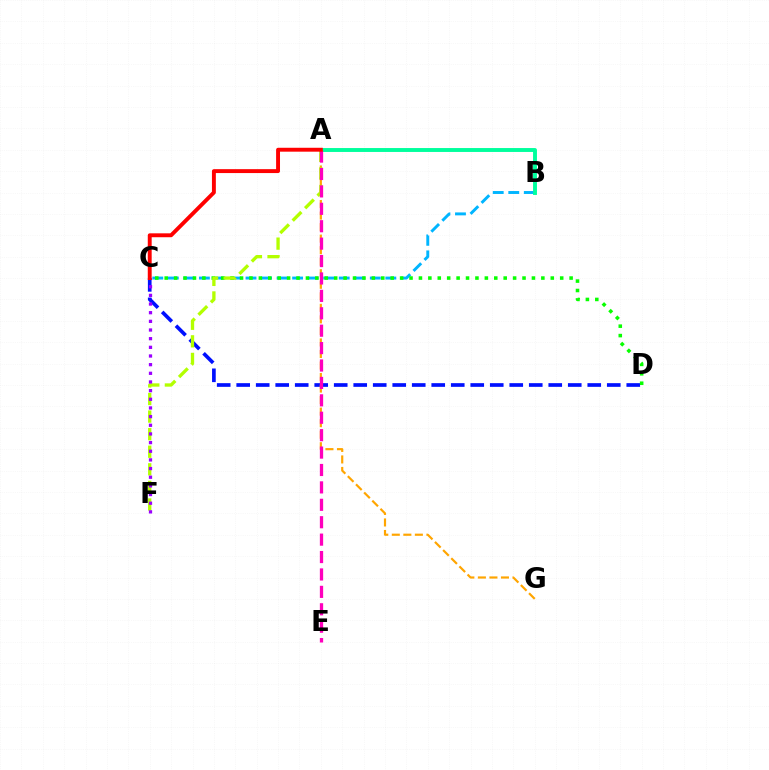{('B', 'C'): [{'color': '#00b5ff', 'line_style': 'dashed', 'thickness': 2.11}], ('C', 'D'): [{'color': '#0010ff', 'line_style': 'dashed', 'thickness': 2.65}, {'color': '#08ff00', 'line_style': 'dotted', 'thickness': 2.56}], ('A', 'B'): [{'color': '#00ff9d', 'line_style': 'solid', 'thickness': 2.81}], ('A', 'G'): [{'color': '#ffa500', 'line_style': 'dashed', 'thickness': 1.57}], ('A', 'F'): [{'color': '#b3ff00', 'line_style': 'dashed', 'thickness': 2.39}], ('A', 'E'): [{'color': '#ff00bd', 'line_style': 'dashed', 'thickness': 2.37}], ('C', 'F'): [{'color': '#9b00ff', 'line_style': 'dotted', 'thickness': 2.35}], ('A', 'C'): [{'color': '#ff0000', 'line_style': 'solid', 'thickness': 2.81}]}